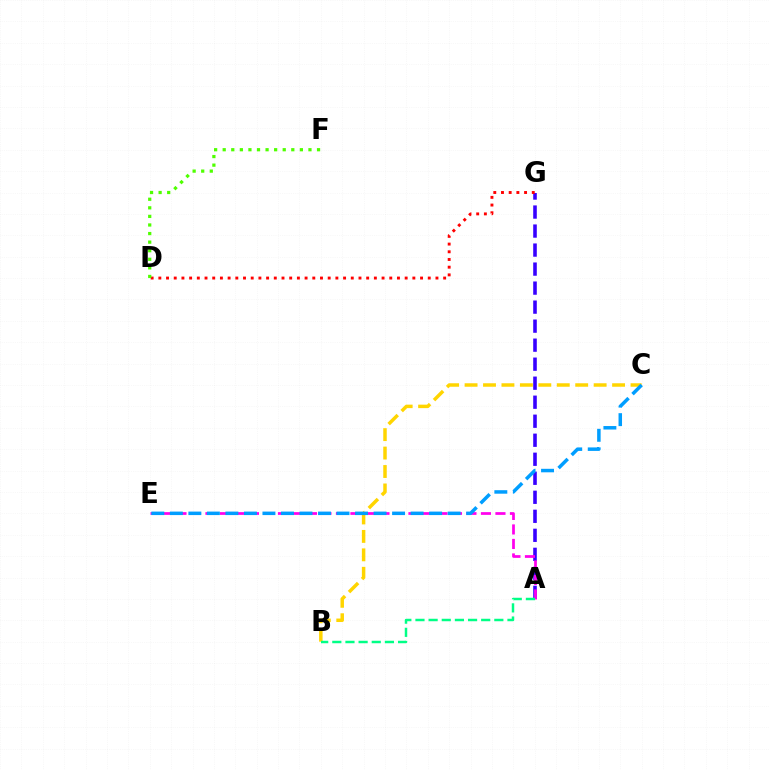{('A', 'G'): [{'color': '#3700ff', 'line_style': 'dashed', 'thickness': 2.58}], ('A', 'E'): [{'color': '#ff00ed', 'line_style': 'dashed', 'thickness': 1.97}], ('B', 'C'): [{'color': '#ffd500', 'line_style': 'dashed', 'thickness': 2.5}], ('D', 'G'): [{'color': '#ff0000', 'line_style': 'dotted', 'thickness': 2.09}], ('C', 'E'): [{'color': '#009eff', 'line_style': 'dashed', 'thickness': 2.52}], ('A', 'B'): [{'color': '#00ff86', 'line_style': 'dashed', 'thickness': 1.79}], ('D', 'F'): [{'color': '#4fff00', 'line_style': 'dotted', 'thickness': 2.33}]}